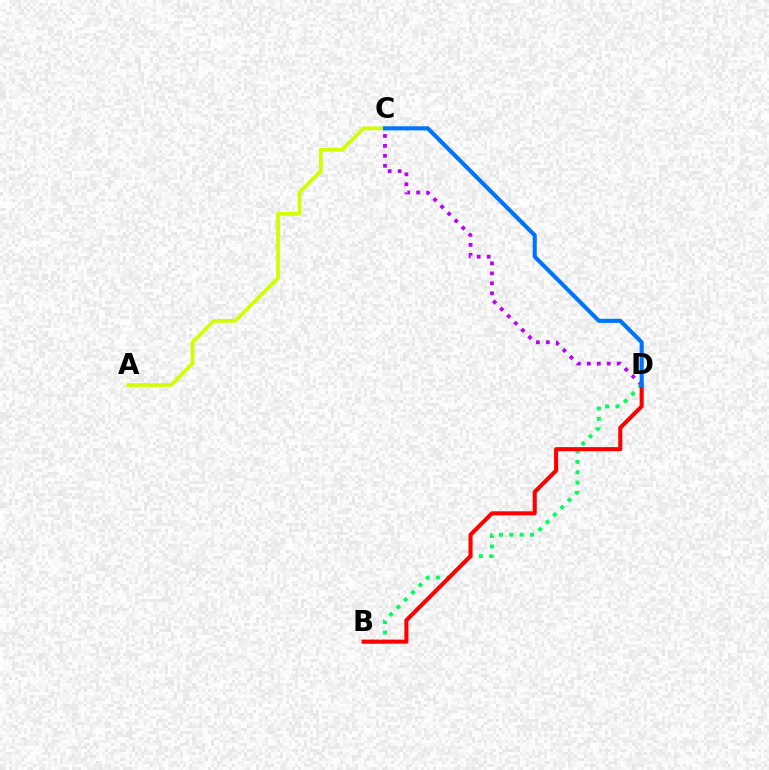{('C', 'D'): [{'color': '#b900ff', 'line_style': 'dotted', 'thickness': 2.71}, {'color': '#0074ff', 'line_style': 'solid', 'thickness': 2.97}], ('B', 'D'): [{'color': '#00ff5c', 'line_style': 'dotted', 'thickness': 2.82}, {'color': '#ff0000', 'line_style': 'solid', 'thickness': 2.93}], ('A', 'C'): [{'color': '#d1ff00', 'line_style': 'solid', 'thickness': 2.68}]}